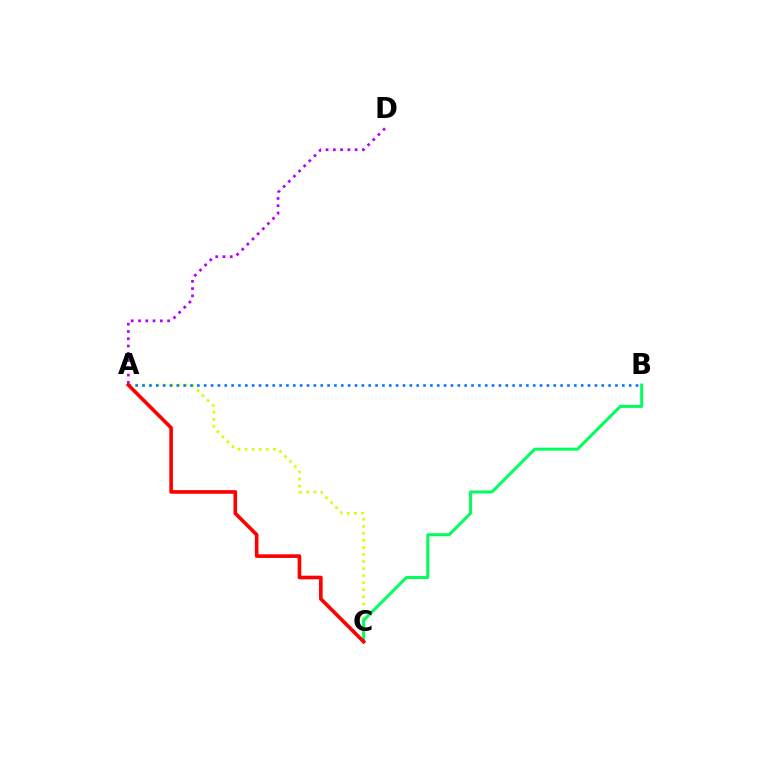{('A', 'C'): [{'color': '#d1ff00', 'line_style': 'dotted', 'thickness': 1.92}, {'color': '#ff0000', 'line_style': 'solid', 'thickness': 2.61}], ('A', 'B'): [{'color': '#0074ff', 'line_style': 'dotted', 'thickness': 1.86}], ('B', 'C'): [{'color': '#00ff5c', 'line_style': 'solid', 'thickness': 2.15}], ('A', 'D'): [{'color': '#b900ff', 'line_style': 'dotted', 'thickness': 1.97}]}